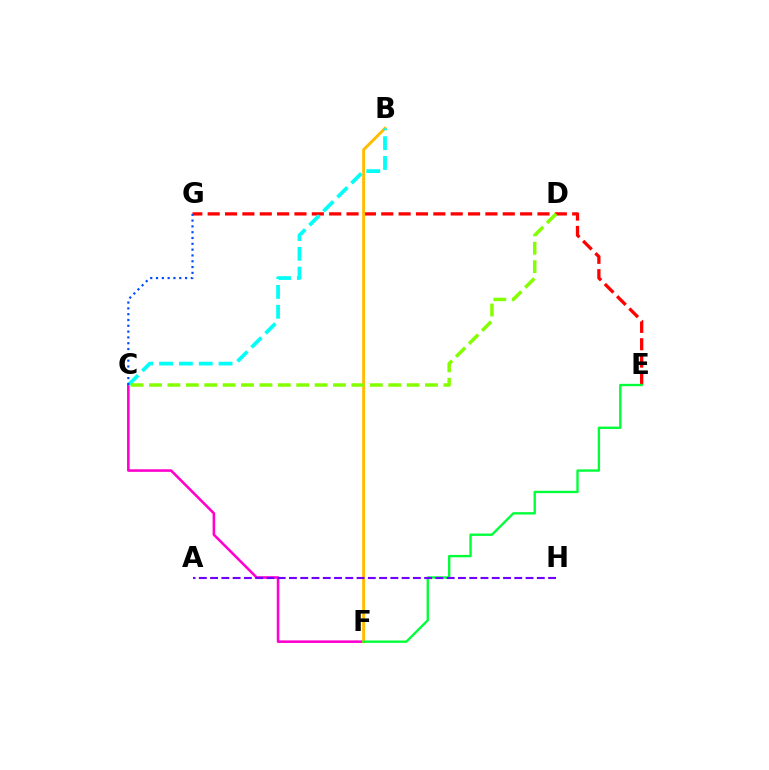{('C', 'F'): [{'color': '#ff00cf', 'line_style': 'solid', 'thickness': 1.86}], ('E', 'G'): [{'color': '#ff0000', 'line_style': 'dashed', 'thickness': 2.36}], ('B', 'F'): [{'color': '#ffbd00', 'line_style': 'solid', 'thickness': 2.11}], ('B', 'C'): [{'color': '#00fff6', 'line_style': 'dashed', 'thickness': 2.69}], ('C', 'G'): [{'color': '#004bff', 'line_style': 'dotted', 'thickness': 1.58}], ('E', 'F'): [{'color': '#00ff39', 'line_style': 'solid', 'thickness': 1.7}], ('C', 'D'): [{'color': '#84ff00', 'line_style': 'dashed', 'thickness': 2.5}], ('A', 'H'): [{'color': '#7200ff', 'line_style': 'dashed', 'thickness': 1.53}]}